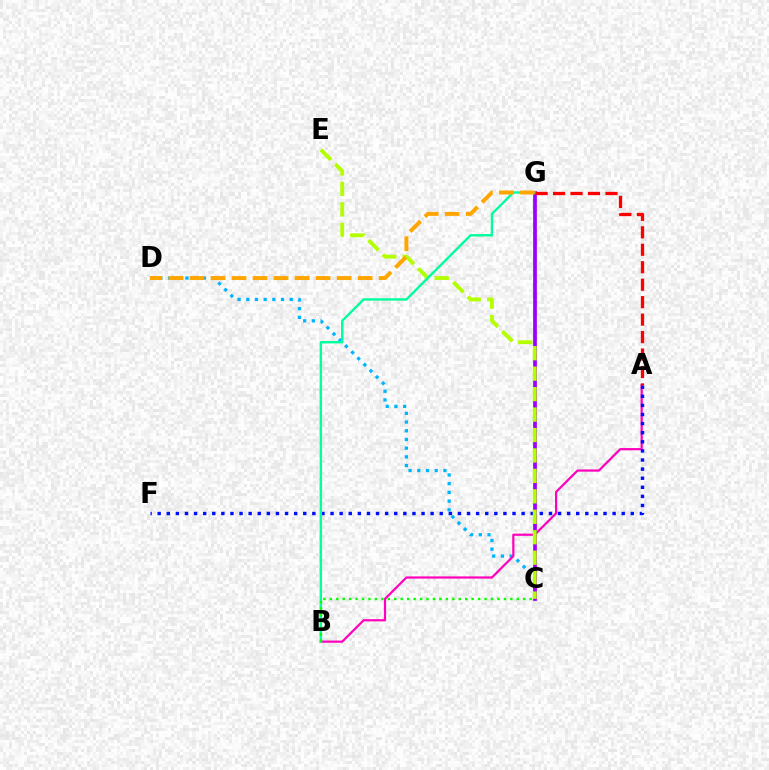{('C', 'D'): [{'color': '#00b5ff', 'line_style': 'dotted', 'thickness': 2.36}], ('A', 'B'): [{'color': '#ff00bd', 'line_style': 'solid', 'thickness': 1.59}], ('C', 'G'): [{'color': '#9b00ff', 'line_style': 'solid', 'thickness': 2.68}], ('A', 'F'): [{'color': '#0010ff', 'line_style': 'dotted', 'thickness': 2.47}], ('C', 'E'): [{'color': '#b3ff00', 'line_style': 'dashed', 'thickness': 2.78}], ('B', 'G'): [{'color': '#00ff9d', 'line_style': 'solid', 'thickness': 1.73}], ('D', 'G'): [{'color': '#ffa500', 'line_style': 'dashed', 'thickness': 2.86}], ('A', 'G'): [{'color': '#ff0000', 'line_style': 'dashed', 'thickness': 2.37}], ('B', 'C'): [{'color': '#08ff00', 'line_style': 'dotted', 'thickness': 1.75}]}